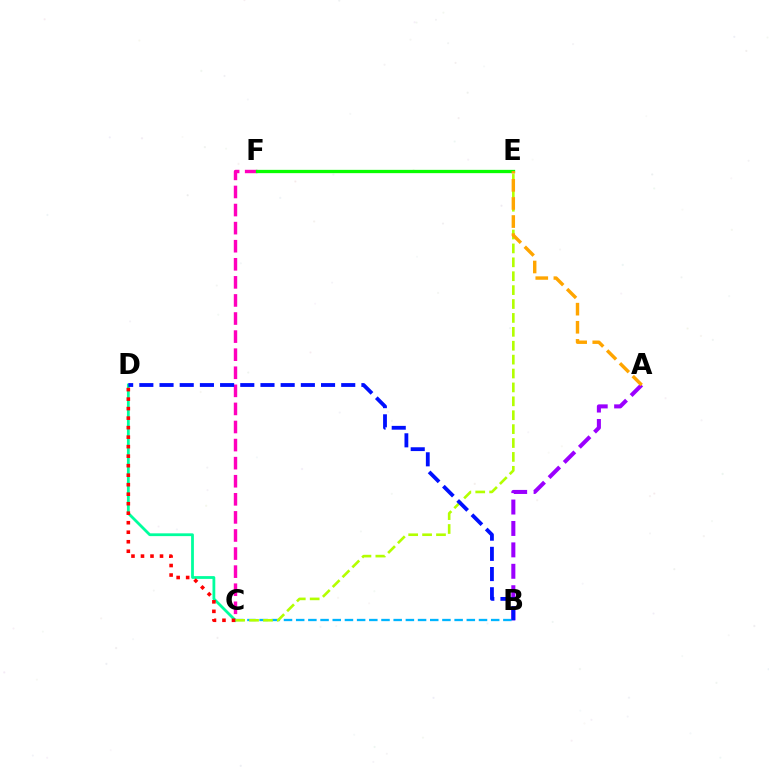{('C', 'F'): [{'color': '#ff00bd', 'line_style': 'dashed', 'thickness': 2.46}], ('A', 'B'): [{'color': '#9b00ff', 'line_style': 'dashed', 'thickness': 2.91}], ('C', 'D'): [{'color': '#00ff9d', 'line_style': 'solid', 'thickness': 2.01}, {'color': '#ff0000', 'line_style': 'dotted', 'thickness': 2.58}], ('E', 'F'): [{'color': '#08ff00', 'line_style': 'solid', 'thickness': 2.37}], ('B', 'C'): [{'color': '#00b5ff', 'line_style': 'dashed', 'thickness': 1.66}], ('C', 'E'): [{'color': '#b3ff00', 'line_style': 'dashed', 'thickness': 1.89}], ('A', 'E'): [{'color': '#ffa500', 'line_style': 'dashed', 'thickness': 2.46}], ('B', 'D'): [{'color': '#0010ff', 'line_style': 'dashed', 'thickness': 2.74}]}